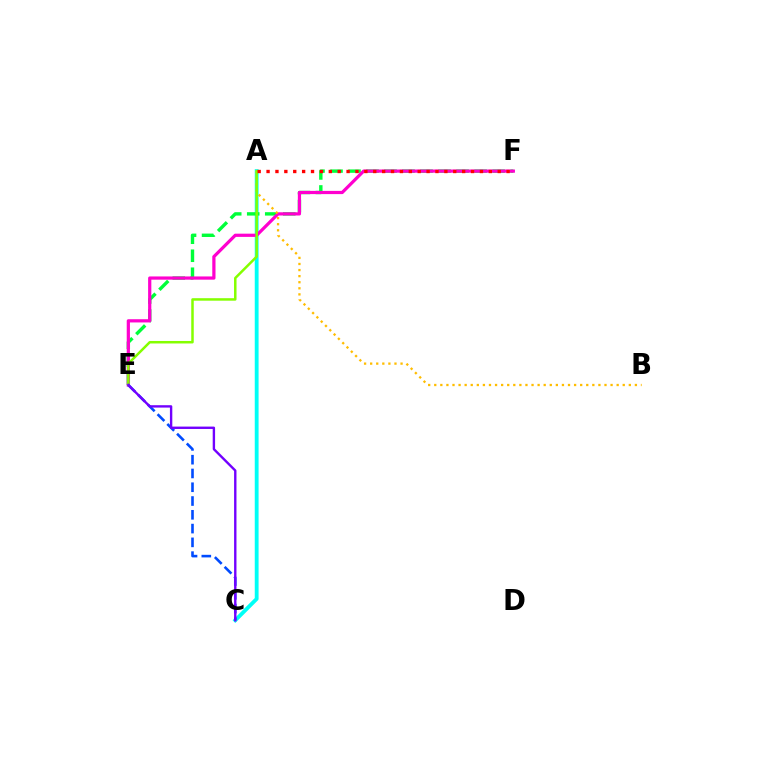{('A', 'C'): [{'color': '#00fff6', 'line_style': 'solid', 'thickness': 2.76}], ('E', 'F'): [{'color': '#00ff39', 'line_style': 'dashed', 'thickness': 2.45}, {'color': '#ff00cf', 'line_style': 'solid', 'thickness': 2.32}], ('A', 'B'): [{'color': '#ffbd00', 'line_style': 'dotted', 'thickness': 1.65}], ('A', 'E'): [{'color': '#84ff00', 'line_style': 'solid', 'thickness': 1.8}], ('C', 'E'): [{'color': '#004bff', 'line_style': 'dashed', 'thickness': 1.87}, {'color': '#7200ff', 'line_style': 'solid', 'thickness': 1.72}], ('A', 'F'): [{'color': '#ff0000', 'line_style': 'dotted', 'thickness': 2.42}]}